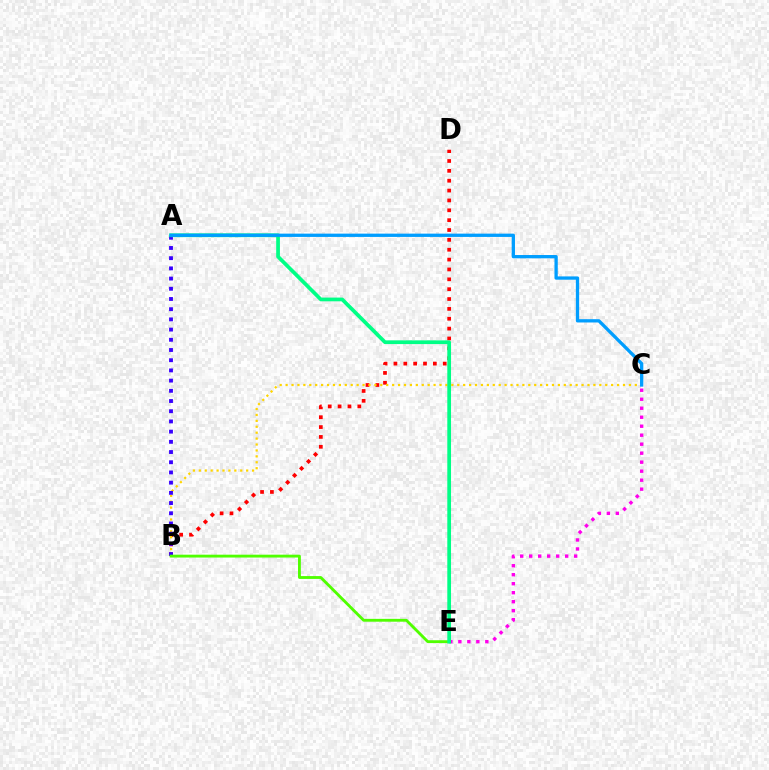{('B', 'D'): [{'color': '#ff0000', 'line_style': 'dotted', 'thickness': 2.68}], ('B', 'C'): [{'color': '#ffd500', 'line_style': 'dotted', 'thickness': 1.61}], ('A', 'B'): [{'color': '#3700ff', 'line_style': 'dotted', 'thickness': 2.77}], ('C', 'E'): [{'color': '#ff00ed', 'line_style': 'dotted', 'thickness': 2.44}], ('B', 'E'): [{'color': '#4fff00', 'line_style': 'solid', 'thickness': 2.05}], ('A', 'E'): [{'color': '#00ff86', 'line_style': 'solid', 'thickness': 2.68}], ('A', 'C'): [{'color': '#009eff', 'line_style': 'solid', 'thickness': 2.37}]}